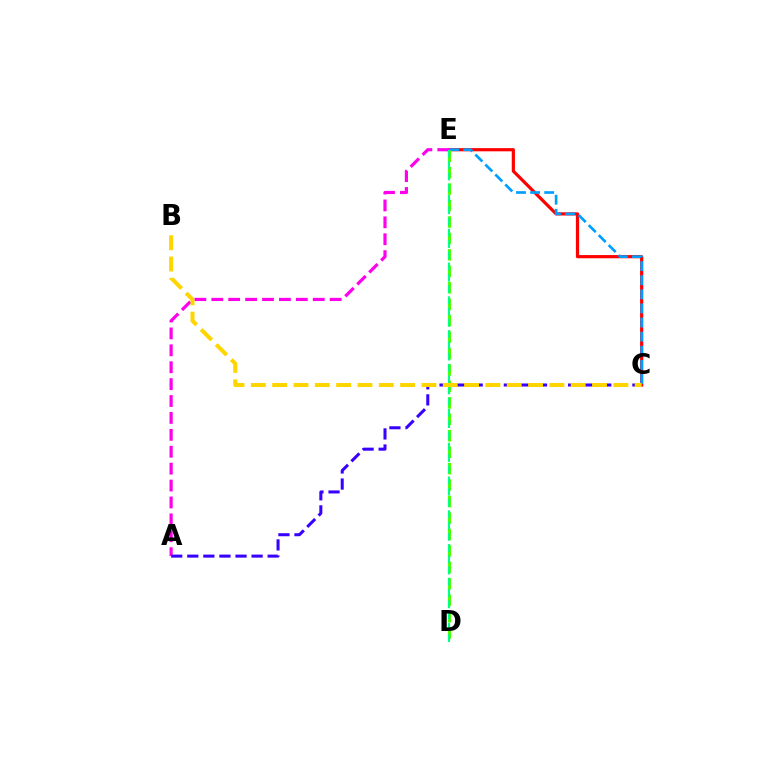{('C', 'E'): [{'color': '#ff0000', 'line_style': 'solid', 'thickness': 2.3}, {'color': '#009eff', 'line_style': 'dashed', 'thickness': 1.92}], ('D', 'E'): [{'color': '#4fff00', 'line_style': 'dashed', 'thickness': 2.23}, {'color': '#00ff86', 'line_style': 'dashed', 'thickness': 1.53}], ('A', 'E'): [{'color': '#ff00ed', 'line_style': 'dashed', 'thickness': 2.3}], ('A', 'C'): [{'color': '#3700ff', 'line_style': 'dashed', 'thickness': 2.18}], ('B', 'C'): [{'color': '#ffd500', 'line_style': 'dashed', 'thickness': 2.9}]}